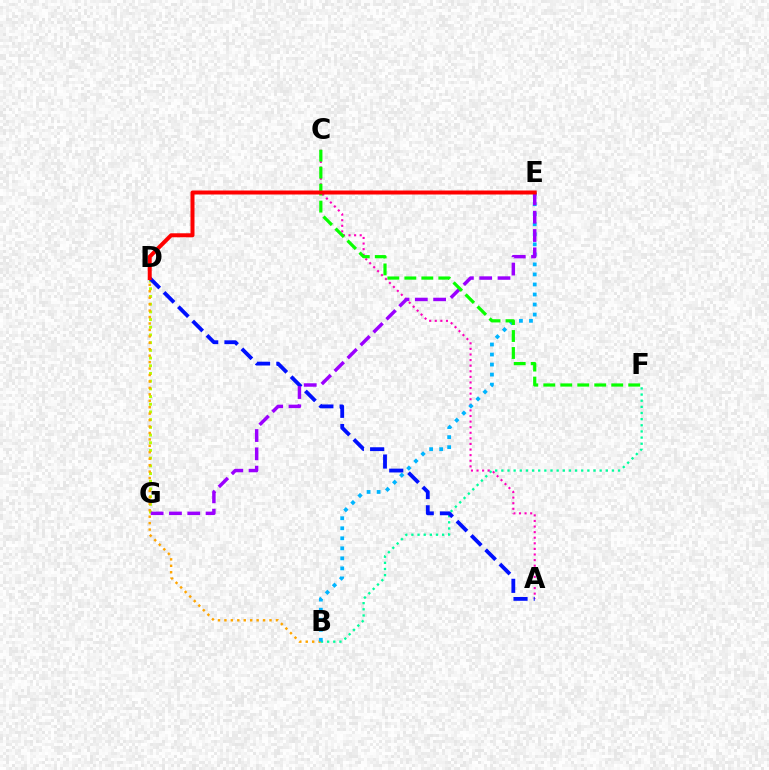{('D', 'G'): [{'color': '#b3ff00', 'line_style': 'dotted', 'thickness': 2.09}], ('B', 'D'): [{'color': '#ffa500', 'line_style': 'dotted', 'thickness': 1.75}], ('B', 'F'): [{'color': '#00ff9d', 'line_style': 'dotted', 'thickness': 1.67}], ('A', 'C'): [{'color': '#ff00bd', 'line_style': 'dotted', 'thickness': 1.52}], ('B', 'E'): [{'color': '#00b5ff', 'line_style': 'dotted', 'thickness': 2.73}], ('A', 'D'): [{'color': '#0010ff', 'line_style': 'dashed', 'thickness': 2.75}], ('E', 'G'): [{'color': '#9b00ff', 'line_style': 'dashed', 'thickness': 2.49}], ('C', 'F'): [{'color': '#08ff00', 'line_style': 'dashed', 'thickness': 2.31}], ('D', 'E'): [{'color': '#ff0000', 'line_style': 'solid', 'thickness': 2.87}]}